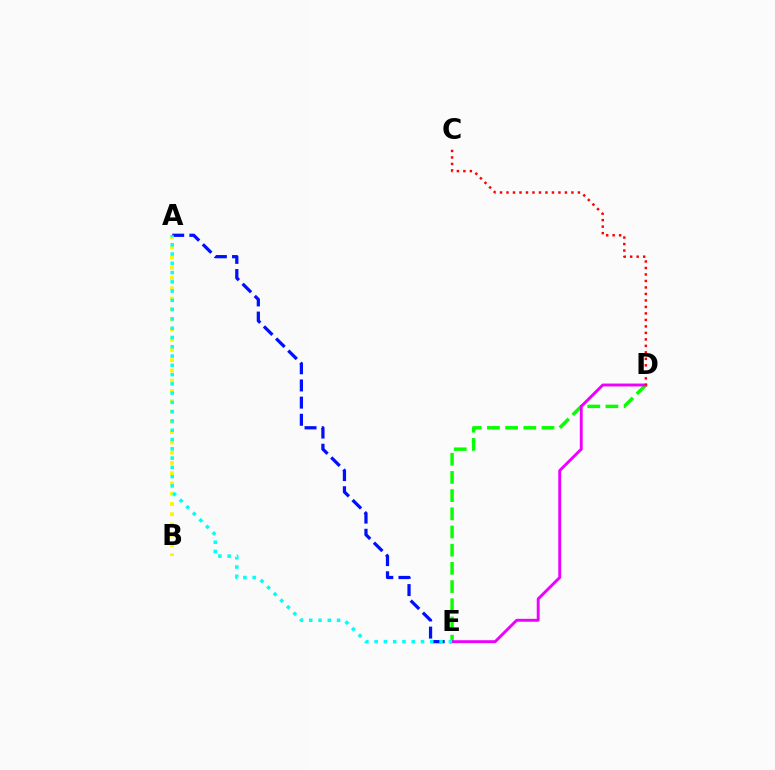{('D', 'E'): [{'color': '#08ff00', 'line_style': 'dashed', 'thickness': 2.47}, {'color': '#ee00ff', 'line_style': 'solid', 'thickness': 2.09}], ('A', 'B'): [{'color': '#fcf500', 'line_style': 'dotted', 'thickness': 2.79}], ('A', 'E'): [{'color': '#0010ff', 'line_style': 'dashed', 'thickness': 2.33}, {'color': '#00fff6', 'line_style': 'dotted', 'thickness': 2.52}], ('C', 'D'): [{'color': '#ff0000', 'line_style': 'dotted', 'thickness': 1.76}]}